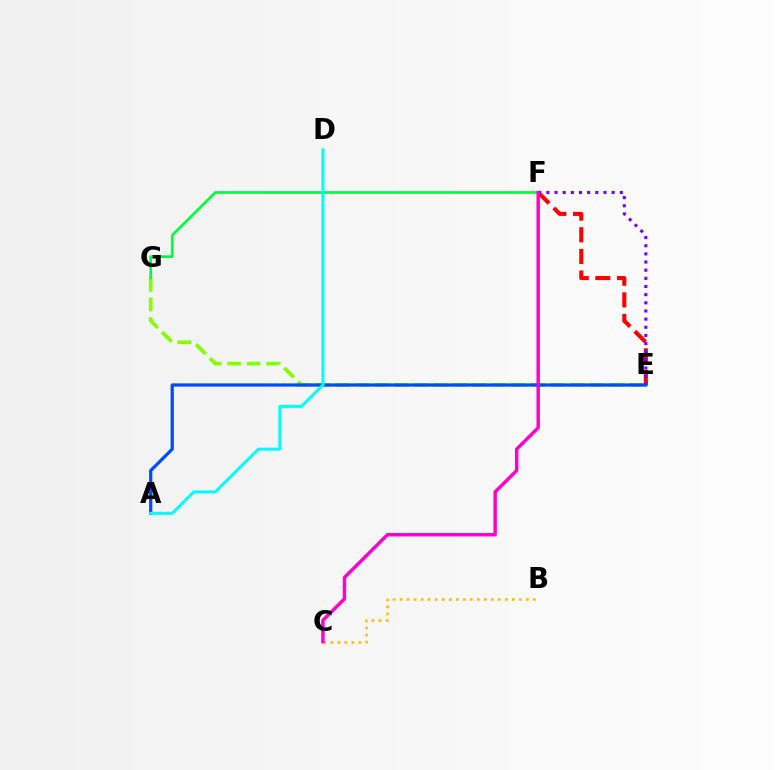{('E', 'F'): [{'color': '#ff0000', 'line_style': 'dashed', 'thickness': 2.94}, {'color': '#7200ff', 'line_style': 'dotted', 'thickness': 2.22}], ('E', 'G'): [{'color': '#84ff00', 'line_style': 'dashed', 'thickness': 2.66}], ('F', 'G'): [{'color': '#00ff39', 'line_style': 'solid', 'thickness': 1.97}], ('A', 'E'): [{'color': '#004bff', 'line_style': 'solid', 'thickness': 2.34}], ('B', 'C'): [{'color': '#ffbd00', 'line_style': 'dotted', 'thickness': 1.91}], ('C', 'F'): [{'color': '#ff00cf', 'line_style': 'solid', 'thickness': 2.47}], ('A', 'D'): [{'color': '#00fff6', 'line_style': 'solid', 'thickness': 2.18}]}